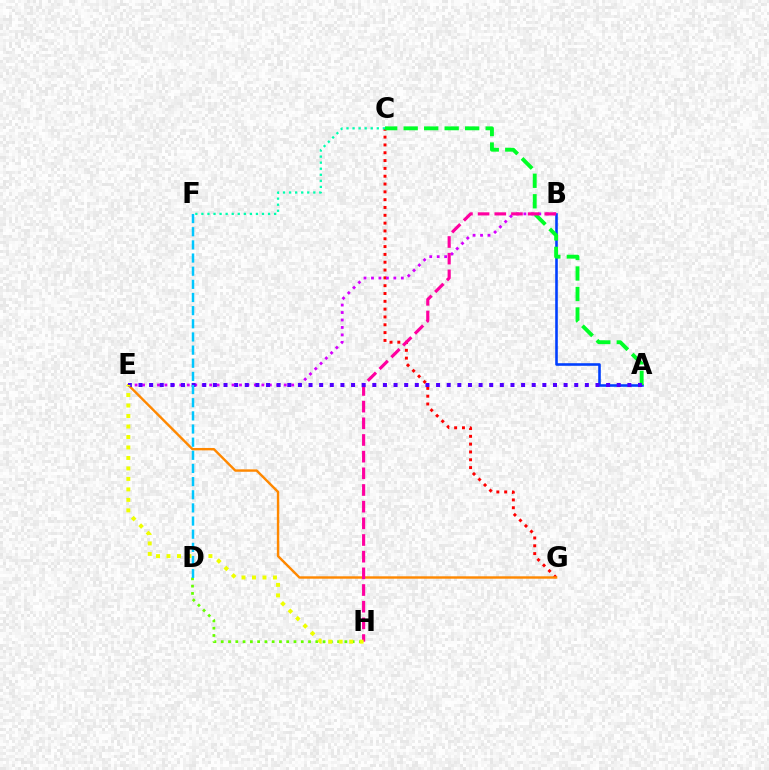{('C', 'G'): [{'color': '#ff0000', 'line_style': 'dotted', 'thickness': 2.12}], ('A', 'B'): [{'color': '#003fff', 'line_style': 'solid', 'thickness': 1.87}], ('A', 'C'): [{'color': '#00ff27', 'line_style': 'dashed', 'thickness': 2.78}], ('B', 'E'): [{'color': '#d600ff', 'line_style': 'dotted', 'thickness': 2.03}], ('C', 'F'): [{'color': '#00ffaf', 'line_style': 'dotted', 'thickness': 1.65}], ('E', 'G'): [{'color': '#ff8800', 'line_style': 'solid', 'thickness': 1.73}], ('B', 'H'): [{'color': '#ff00a0', 'line_style': 'dashed', 'thickness': 2.26}], ('D', 'H'): [{'color': '#66ff00', 'line_style': 'dotted', 'thickness': 1.98}], ('A', 'E'): [{'color': '#4f00ff', 'line_style': 'dotted', 'thickness': 2.89}], ('D', 'F'): [{'color': '#00c7ff', 'line_style': 'dashed', 'thickness': 1.79}], ('E', 'H'): [{'color': '#eeff00', 'line_style': 'dotted', 'thickness': 2.85}]}